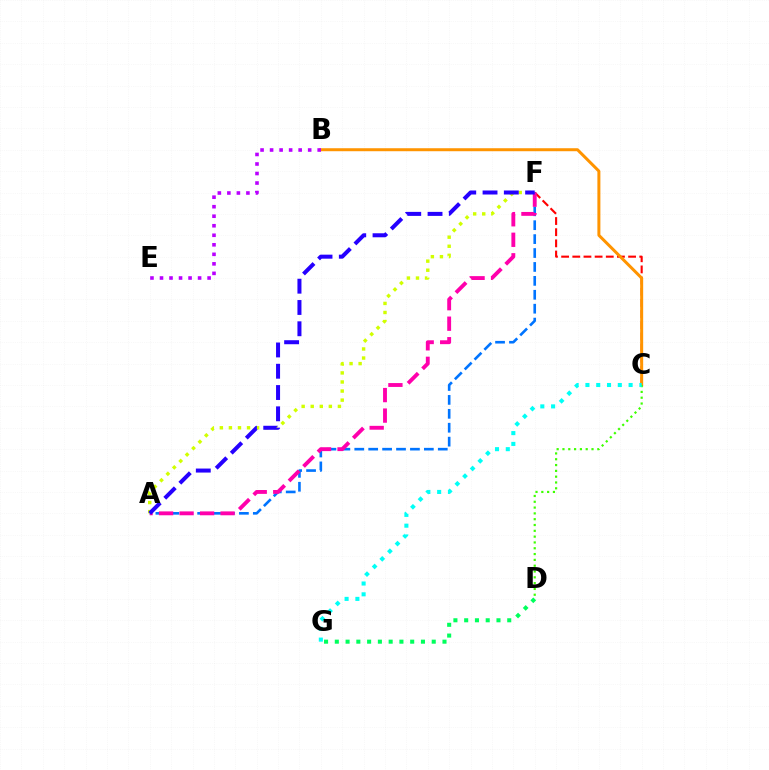{('C', 'F'): [{'color': '#ff0000', 'line_style': 'dashed', 'thickness': 1.52}], ('D', 'G'): [{'color': '#00ff5c', 'line_style': 'dotted', 'thickness': 2.93}], ('A', 'F'): [{'color': '#0074ff', 'line_style': 'dashed', 'thickness': 1.89}, {'color': '#ff00ac', 'line_style': 'dashed', 'thickness': 2.79}, {'color': '#d1ff00', 'line_style': 'dotted', 'thickness': 2.46}, {'color': '#2500ff', 'line_style': 'dashed', 'thickness': 2.89}], ('B', 'C'): [{'color': '#ff9400', 'line_style': 'solid', 'thickness': 2.16}], ('C', 'D'): [{'color': '#3dff00', 'line_style': 'dotted', 'thickness': 1.58}], ('C', 'G'): [{'color': '#00fff6', 'line_style': 'dotted', 'thickness': 2.93}], ('B', 'E'): [{'color': '#b900ff', 'line_style': 'dotted', 'thickness': 2.59}]}